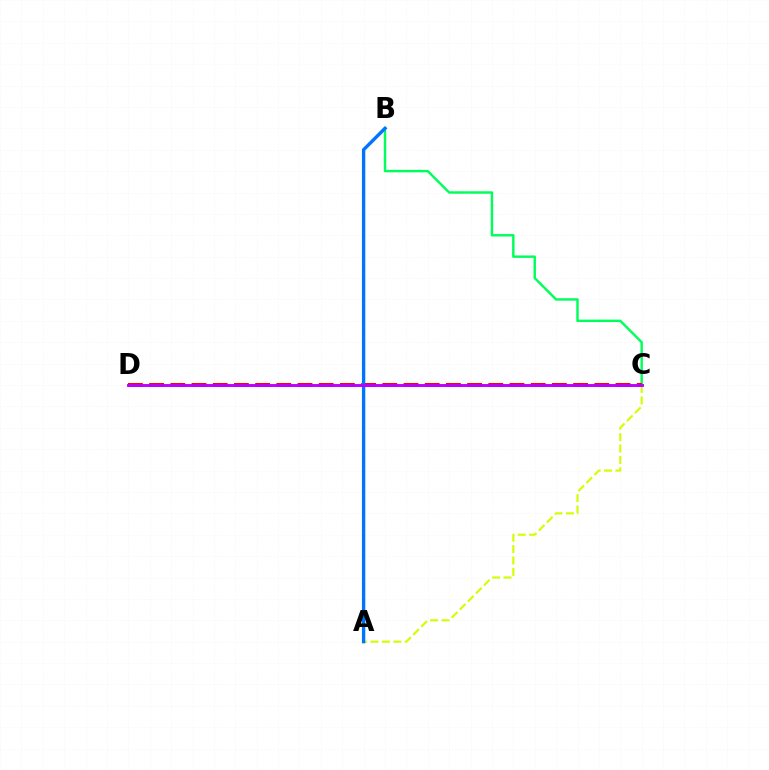{('B', 'C'): [{'color': '#00ff5c', 'line_style': 'solid', 'thickness': 1.76}], ('A', 'C'): [{'color': '#d1ff00', 'line_style': 'dashed', 'thickness': 1.55}], ('C', 'D'): [{'color': '#ff0000', 'line_style': 'dashed', 'thickness': 2.88}, {'color': '#b900ff', 'line_style': 'solid', 'thickness': 2.08}], ('A', 'B'): [{'color': '#0074ff', 'line_style': 'solid', 'thickness': 2.42}]}